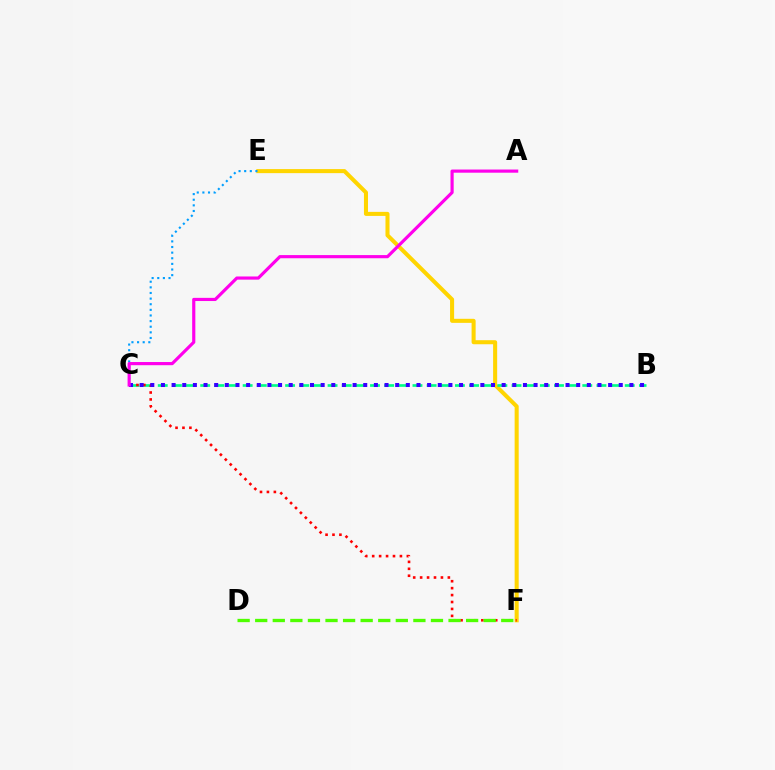{('E', 'F'): [{'color': '#ffd500', 'line_style': 'solid', 'thickness': 2.91}], ('C', 'E'): [{'color': '#009eff', 'line_style': 'dotted', 'thickness': 1.53}], ('B', 'C'): [{'color': '#00ff86', 'line_style': 'dashed', 'thickness': 1.92}, {'color': '#3700ff', 'line_style': 'dotted', 'thickness': 2.89}], ('C', 'F'): [{'color': '#ff0000', 'line_style': 'dotted', 'thickness': 1.88}], ('A', 'C'): [{'color': '#ff00ed', 'line_style': 'solid', 'thickness': 2.28}], ('D', 'F'): [{'color': '#4fff00', 'line_style': 'dashed', 'thickness': 2.39}]}